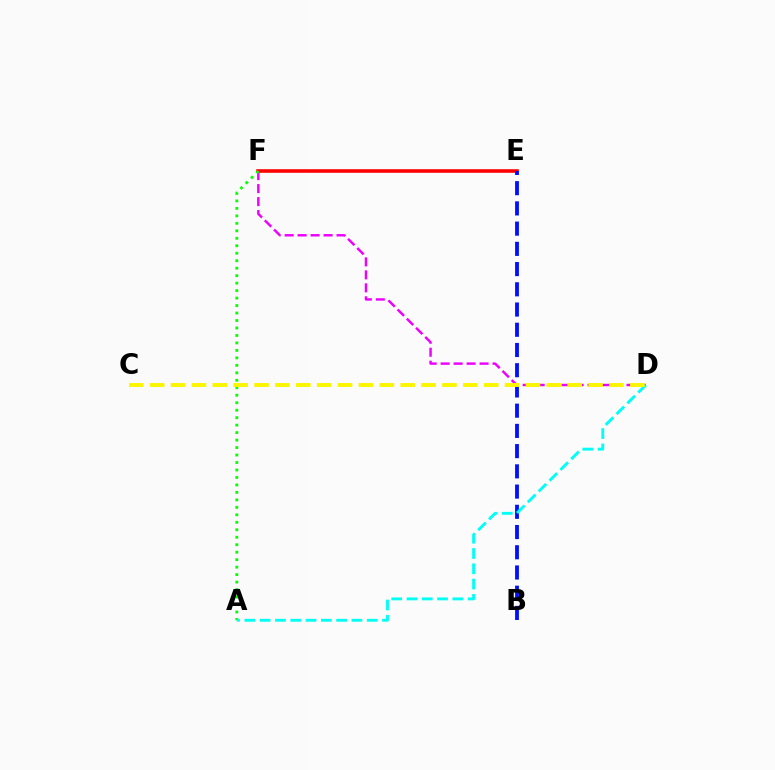{('E', 'F'): [{'color': '#ff0000', 'line_style': 'solid', 'thickness': 2.58}], ('D', 'F'): [{'color': '#ee00ff', 'line_style': 'dashed', 'thickness': 1.76}], ('B', 'E'): [{'color': '#0010ff', 'line_style': 'dashed', 'thickness': 2.75}], ('A', 'F'): [{'color': '#08ff00', 'line_style': 'dotted', 'thickness': 2.03}], ('A', 'D'): [{'color': '#00fff6', 'line_style': 'dashed', 'thickness': 2.08}], ('C', 'D'): [{'color': '#fcf500', 'line_style': 'dashed', 'thickness': 2.84}]}